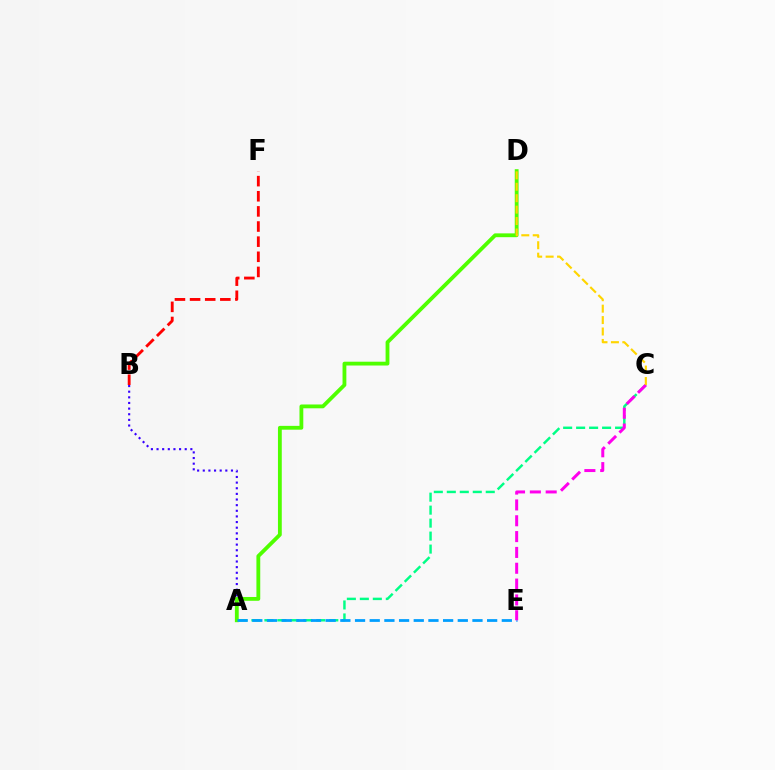{('B', 'F'): [{'color': '#ff0000', 'line_style': 'dashed', 'thickness': 2.06}], ('A', 'B'): [{'color': '#3700ff', 'line_style': 'dotted', 'thickness': 1.53}], ('A', 'C'): [{'color': '#00ff86', 'line_style': 'dashed', 'thickness': 1.76}], ('A', 'D'): [{'color': '#4fff00', 'line_style': 'solid', 'thickness': 2.75}], ('A', 'E'): [{'color': '#009eff', 'line_style': 'dashed', 'thickness': 1.99}], ('C', 'E'): [{'color': '#ff00ed', 'line_style': 'dashed', 'thickness': 2.15}], ('C', 'D'): [{'color': '#ffd500', 'line_style': 'dashed', 'thickness': 1.55}]}